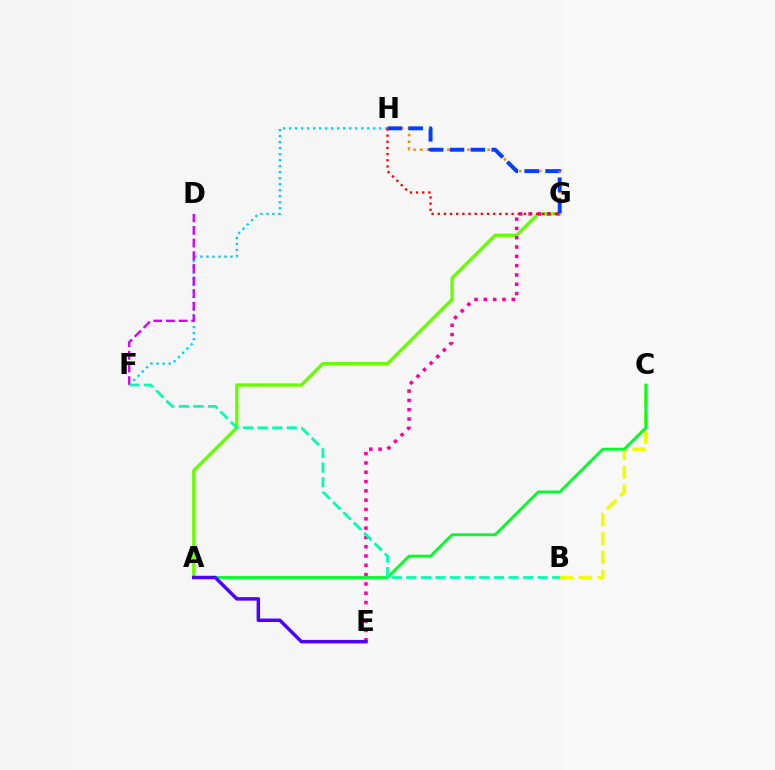{('A', 'G'): [{'color': '#66ff00', 'line_style': 'solid', 'thickness': 2.35}], ('F', 'H'): [{'color': '#00c7ff', 'line_style': 'dotted', 'thickness': 1.63}], ('G', 'H'): [{'color': '#ff8800', 'line_style': 'dotted', 'thickness': 1.83}, {'color': '#003fff', 'line_style': 'dashed', 'thickness': 2.84}, {'color': '#ff0000', 'line_style': 'dotted', 'thickness': 1.67}], ('E', 'G'): [{'color': '#ff00a0', 'line_style': 'dotted', 'thickness': 2.53}], ('B', 'C'): [{'color': '#eeff00', 'line_style': 'dashed', 'thickness': 2.56}], ('A', 'C'): [{'color': '#00ff27', 'line_style': 'solid', 'thickness': 2.05}], ('D', 'F'): [{'color': '#d600ff', 'line_style': 'dashed', 'thickness': 1.72}], ('A', 'E'): [{'color': '#4f00ff', 'line_style': 'solid', 'thickness': 2.5}], ('B', 'F'): [{'color': '#00ffaf', 'line_style': 'dashed', 'thickness': 1.98}]}